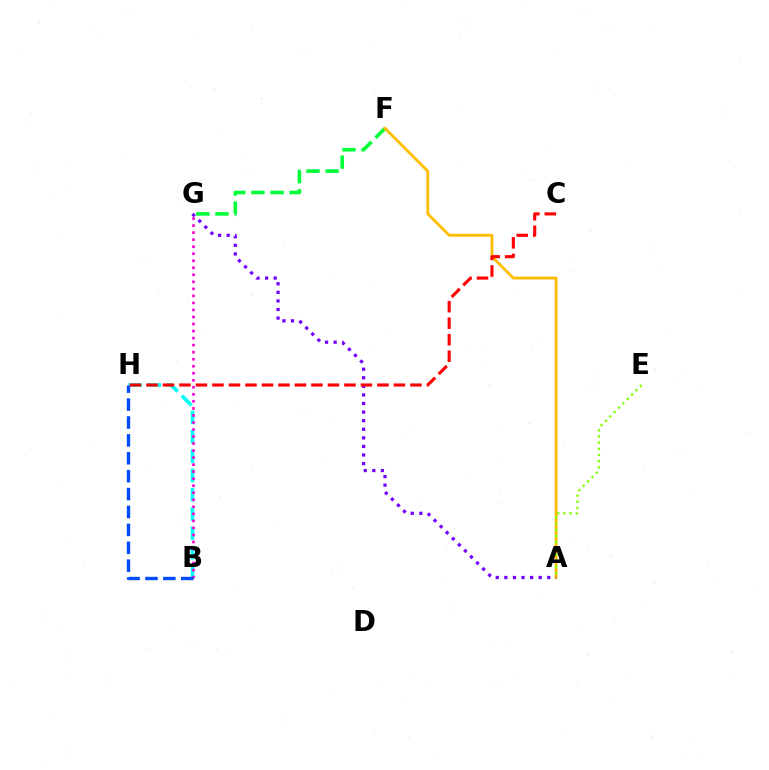{('B', 'H'): [{'color': '#00fff6', 'line_style': 'dashed', 'thickness': 2.63}, {'color': '#004bff', 'line_style': 'dashed', 'thickness': 2.43}], ('F', 'G'): [{'color': '#00ff39', 'line_style': 'dashed', 'thickness': 2.6}], ('A', 'F'): [{'color': '#ffbd00', 'line_style': 'solid', 'thickness': 2.04}], ('B', 'G'): [{'color': '#ff00cf', 'line_style': 'dotted', 'thickness': 1.91}], ('A', 'G'): [{'color': '#7200ff', 'line_style': 'dotted', 'thickness': 2.33}], ('A', 'E'): [{'color': '#84ff00', 'line_style': 'dotted', 'thickness': 1.68}], ('C', 'H'): [{'color': '#ff0000', 'line_style': 'dashed', 'thickness': 2.24}]}